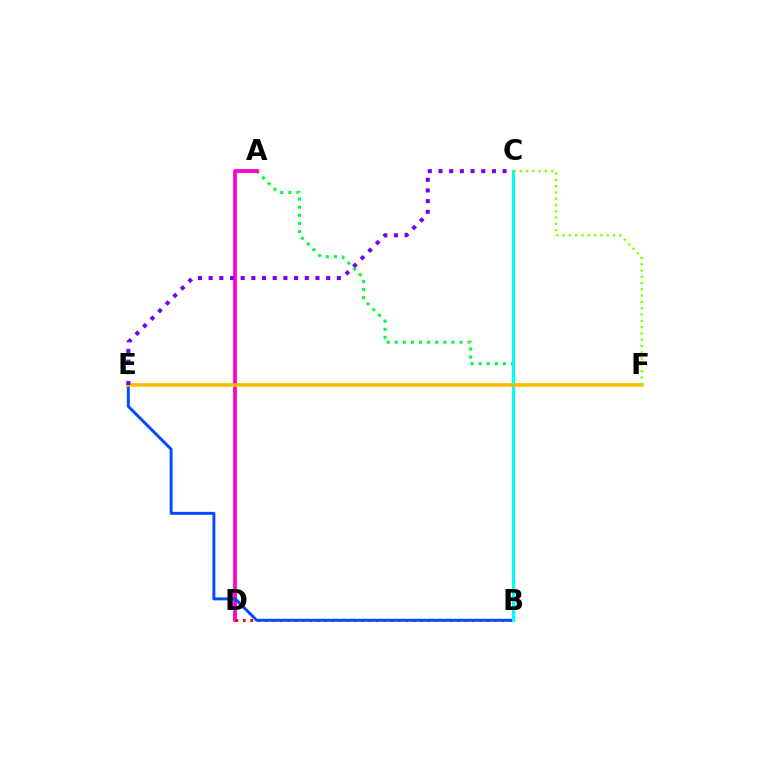{('A', 'F'): [{'color': '#00ff39', 'line_style': 'dotted', 'thickness': 2.2}], ('A', 'D'): [{'color': '#ff00cf', 'line_style': 'solid', 'thickness': 2.72}], ('B', 'D'): [{'color': '#ff0000', 'line_style': 'dotted', 'thickness': 2.01}], ('B', 'E'): [{'color': '#004bff', 'line_style': 'solid', 'thickness': 2.12}], ('B', 'C'): [{'color': '#00fff6', 'line_style': 'solid', 'thickness': 2.29}], ('E', 'F'): [{'color': '#ffbd00', 'line_style': 'solid', 'thickness': 2.6}], ('C', 'F'): [{'color': '#84ff00', 'line_style': 'dotted', 'thickness': 1.71}], ('C', 'E'): [{'color': '#7200ff', 'line_style': 'dotted', 'thickness': 2.9}]}